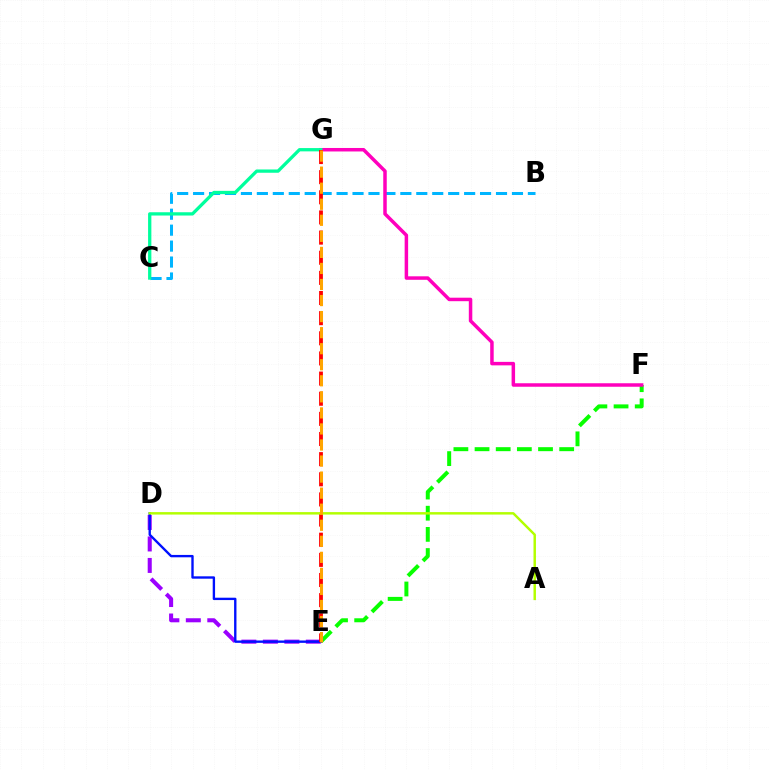{('D', 'E'): [{'color': '#9b00ff', 'line_style': 'dashed', 'thickness': 2.92}, {'color': '#0010ff', 'line_style': 'solid', 'thickness': 1.7}], ('E', 'F'): [{'color': '#08ff00', 'line_style': 'dashed', 'thickness': 2.87}], ('B', 'C'): [{'color': '#00b5ff', 'line_style': 'dashed', 'thickness': 2.17}], ('F', 'G'): [{'color': '#ff00bd', 'line_style': 'solid', 'thickness': 2.51}], ('C', 'G'): [{'color': '#00ff9d', 'line_style': 'solid', 'thickness': 2.36}], ('E', 'G'): [{'color': '#ff0000', 'line_style': 'dashed', 'thickness': 2.74}, {'color': '#ffa500', 'line_style': 'dashed', 'thickness': 2.18}], ('A', 'D'): [{'color': '#b3ff00', 'line_style': 'solid', 'thickness': 1.77}]}